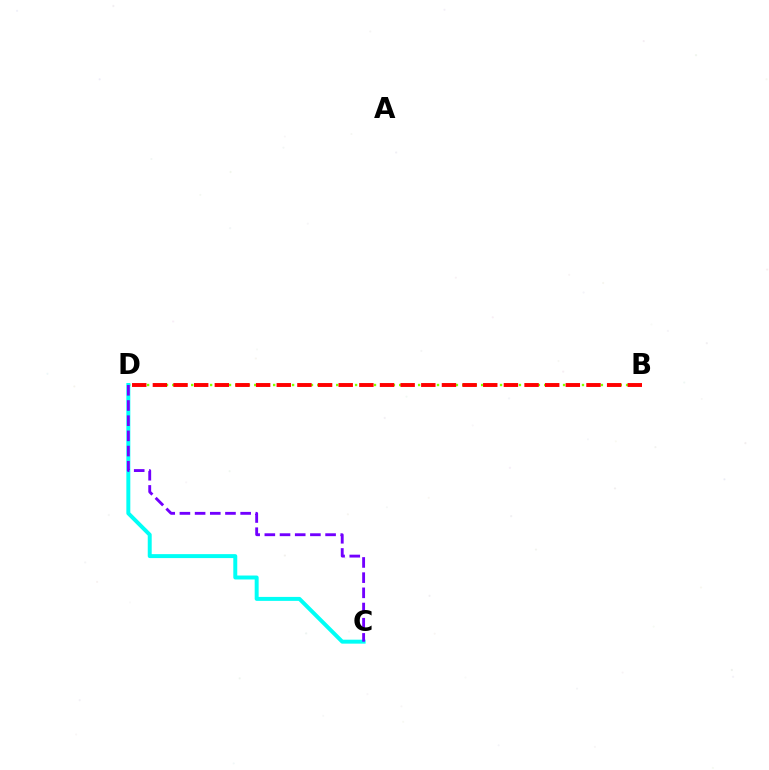{('B', 'D'): [{'color': '#84ff00', 'line_style': 'dotted', 'thickness': 1.71}, {'color': '#ff0000', 'line_style': 'dashed', 'thickness': 2.8}], ('C', 'D'): [{'color': '#00fff6', 'line_style': 'solid', 'thickness': 2.85}, {'color': '#7200ff', 'line_style': 'dashed', 'thickness': 2.06}]}